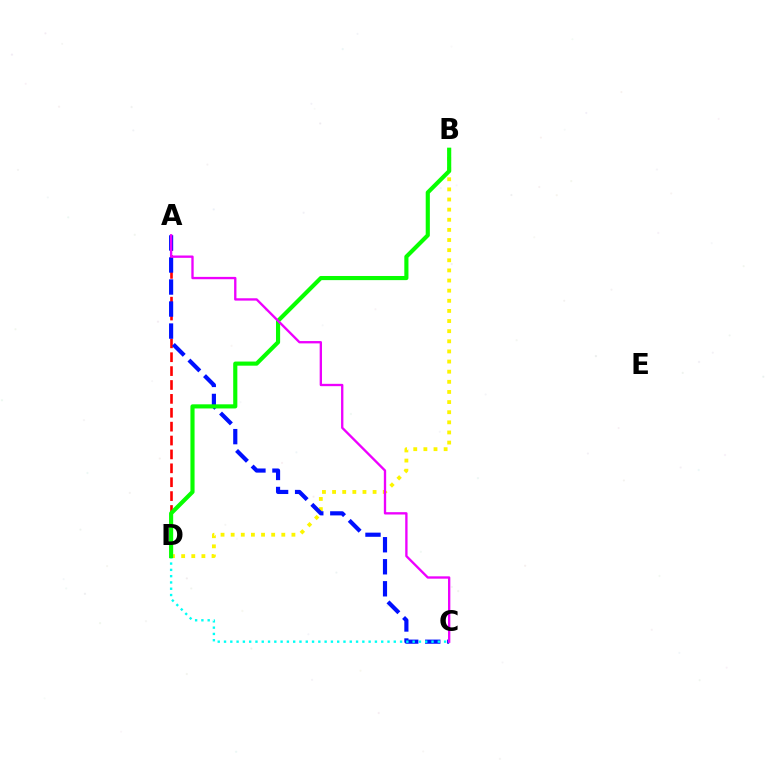{('B', 'D'): [{'color': '#fcf500', 'line_style': 'dotted', 'thickness': 2.75}, {'color': '#08ff00', 'line_style': 'solid', 'thickness': 2.98}], ('A', 'D'): [{'color': '#ff0000', 'line_style': 'dashed', 'thickness': 1.89}], ('A', 'C'): [{'color': '#0010ff', 'line_style': 'dashed', 'thickness': 2.99}, {'color': '#ee00ff', 'line_style': 'solid', 'thickness': 1.68}], ('C', 'D'): [{'color': '#00fff6', 'line_style': 'dotted', 'thickness': 1.71}]}